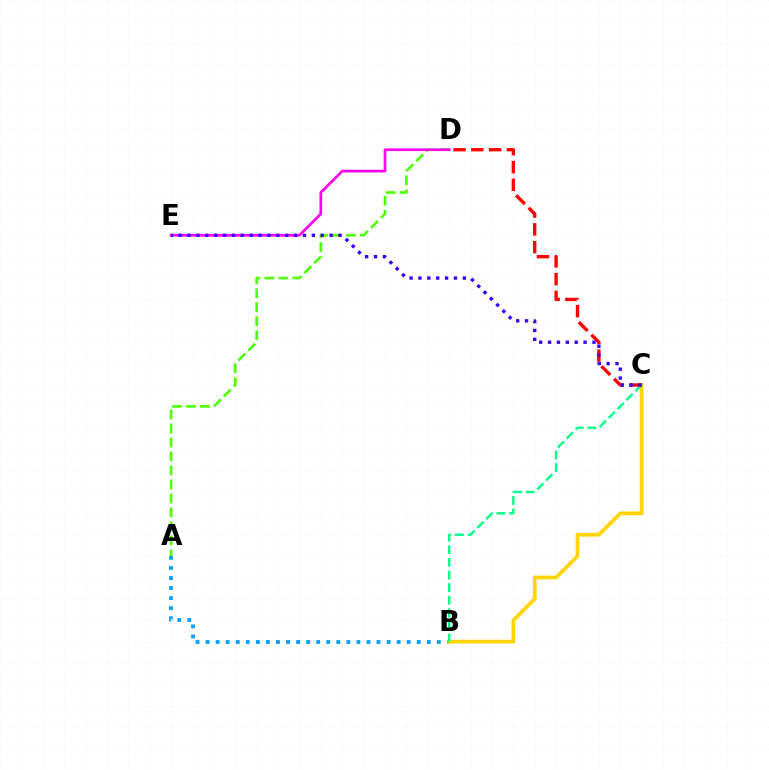{('A', 'B'): [{'color': '#009eff', 'line_style': 'dotted', 'thickness': 2.73}], ('B', 'C'): [{'color': '#ffd500', 'line_style': 'solid', 'thickness': 2.71}, {'color': '#00ff86', 'line_style': 'dashed', 'thickness': 1.71}], ('C', 'D'): [{'color': '#ff0000', 'line_style': 'dashed', 'thickness': 2.42}], ('A', 'D'): [{'color': '#4fff00', 'line_style': 'dashed', 'thickness': 1.9}], ('D', 'E'): [{'color': '#ff00ed', 'line_style': 'solid', 'thickness': 1.93}], ('C', 'E'): [{'color': '#3700ff', 'line_style': 'dotted', 'thickness': 2.41}]}